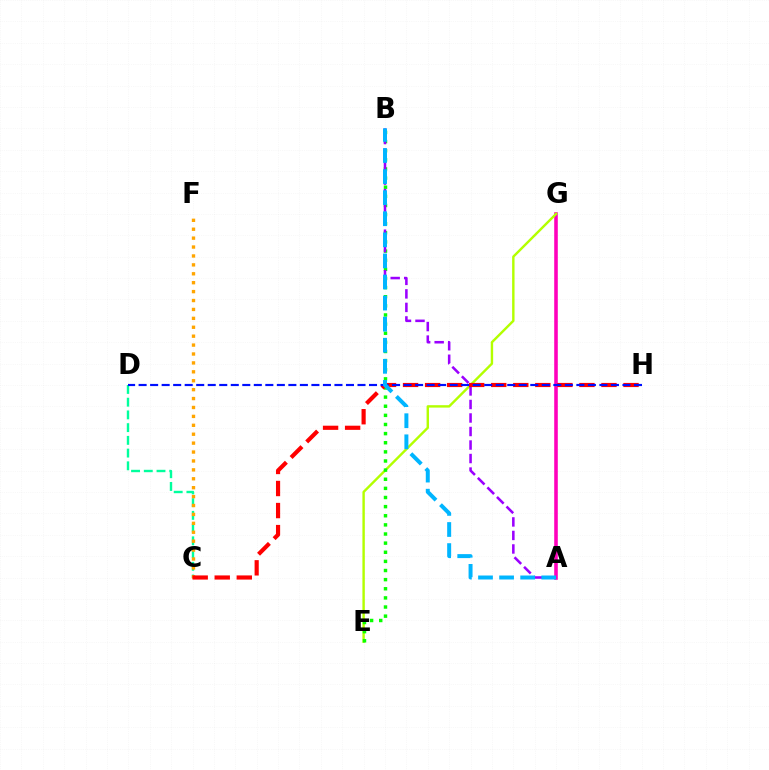{('A', 'G'): [{'color': '#ff00bd', 'line_style': 'solid', 'thickness': 2.58}], ('C', 'D'): [{'color': '#00ff9d', 'line_style': 'dashed', 'thickness': 1.73}], ('E', 'G'): [{'color': '#b3ff00', 'line_style': 'solid', 'thickness': 1.73}], ('C', 'F'): [{'color': '#ffa500', 'line_style': 'dotted', 'thickness': 2.42}], ('B', 'E'): [{'color': '#08ff00', 'line_style': 'dotted', 'thickness': 2.48}], ('A', 'B'): [{'color': '#9b00ff', 'line_style': 'dashed', 'thickness': 1.84}, {'color': '#00b5ff', 'line_style': 'dashed', 'thickness': 2.86}], ('C', 'H'): [{'color': '#ff0000', 'line_style': 'dashed', 'thickness': 3.0}], ('D', 'H'): [{'color': '#0010ff', 'line_style': 'dashed', 'thickness': 1.57}]}